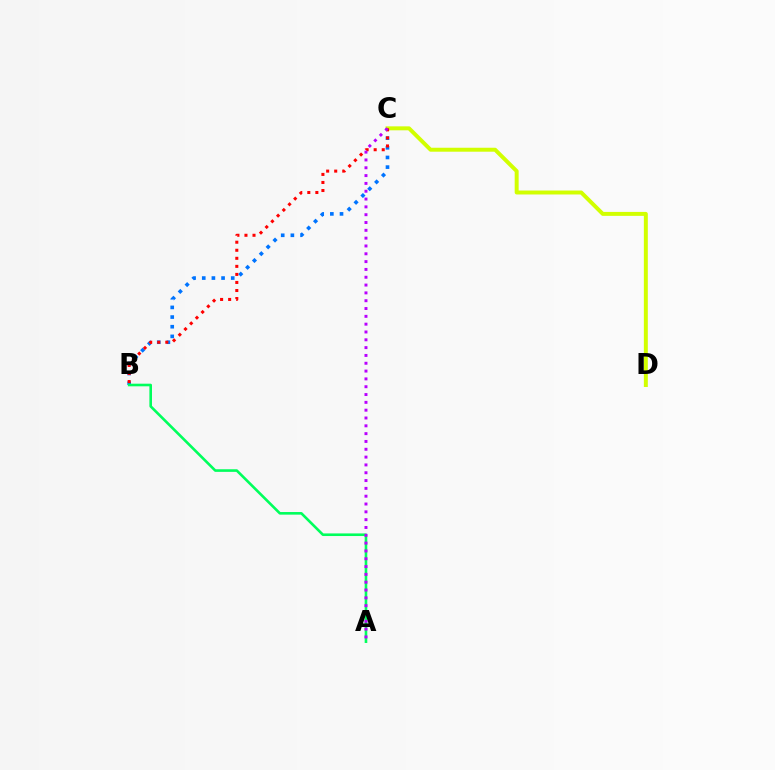{('B', 'C'): [{'color': '#0074ff', 'line_style': 'dotted', 'thickness': 2.62}, {'color': '#ff0000', 'line_style': 'dotted', 'thickness': 2.19}], ('C', 'D'): [{'color': '#d1ff00', 'line_style': 'solid', 'thickness': 2.85}], ('A', 'B'): [{'color': '#00ff5c', 'line_style': 'solid', 'thickness': 1.88}], ('A', 'C'): [{'color': '#b900ff', 'line_style': 'dotted', 'thickness': 2.12}]}